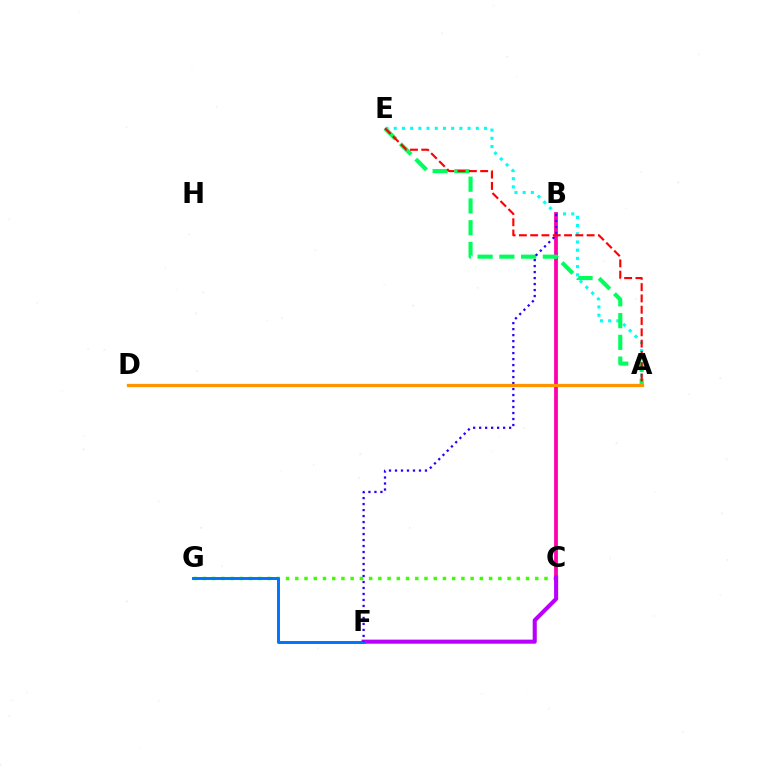{('A', 'E'): [{'color': '#00fff6', 'line_style': 'dotted', 'thickness': 2.23}, {'color': '#00ff5c', 'line_style': 'dashed', 'thickness': 2.96}, {'color': '#ff0000', 'line_style': 'dashed', 'thickness': 1.53}], ('C', 'G'): [{'color': '#3dff00', 'line_style': 'dotted', 'thickness': 2.51}], ('A', 'D'): [{'color': '#d1ff00', 'line_style': 'solid', 'thickness': 2.26}, {'color': '#ff9400', 'line_style': 'solid', 'thickness': 2.31}], ('B', 'C'): [{'color': '#ff00ac', 'line_style': 'solid', 'thickness': 2.72}], ('C', 'F'): [{'color': '#b900ff', 'line_style': 'solid', 'thickness': 2.94}], ('F', 'G'): [{'color': '#0074ff', 'line_style': 'solid', 'thickness': 2.13}], ('B', 'F'): [{'color': '#2500ff', 'line_style': 'dotted', 'thickness': 1.63}]}